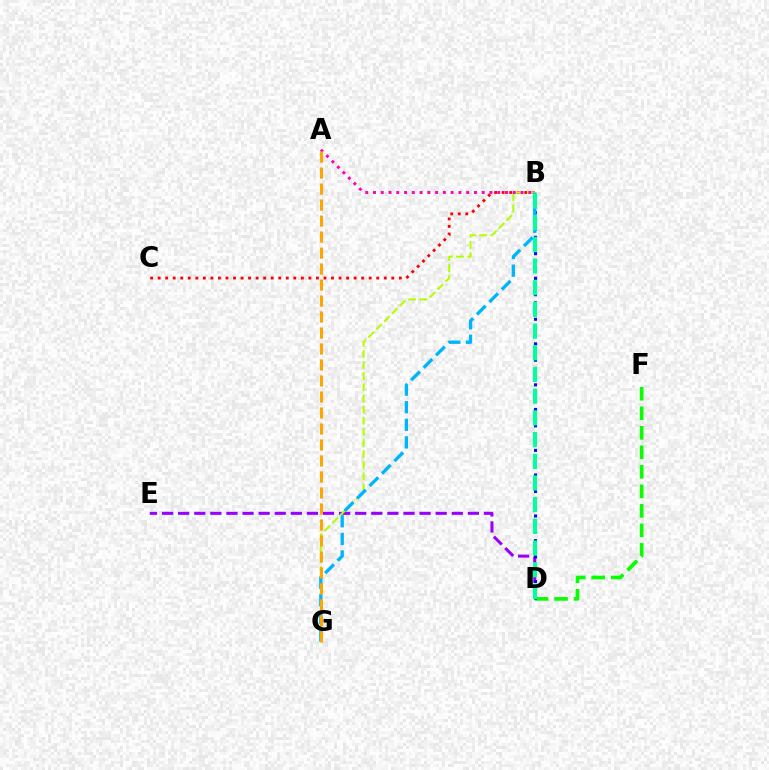{('D', 'E'): [{'color': '#9b00ff', 'line_style': 'dashed', 'thickness': 2.19}], ('D', 'F'): [{'color': '#08ff00', 'line_style': 'dashed', 'thickness': 2.65}], ('B', 'C'): [{'color': '#ff0000', 'line_style': 'dotted', 'thickness': 2.05}], ('B', 'G'): [{'color': '#b3ff00', 'line_style': 'dashed', 'thickness': 1.51}, {'color': '#00b5ff', 'line_style': 'dashed', 'thickness': 2.39}], ('A', 'B'): [{'color': '#ff00bd', 'line_style': 'dotted', 'thickness': 2.11}], ('B', 'D'): [{'color': '#0010ff', 'line_style': 'dotted', 'thickness': 2.23}, {'color': '#00ff9d', 'line_style': 'dashed', 'thickness': 2.95}], ('A', 'G'): [{'color': '#ffa500', 'line_style': 'dashed', 'thickness': 2.17}]}